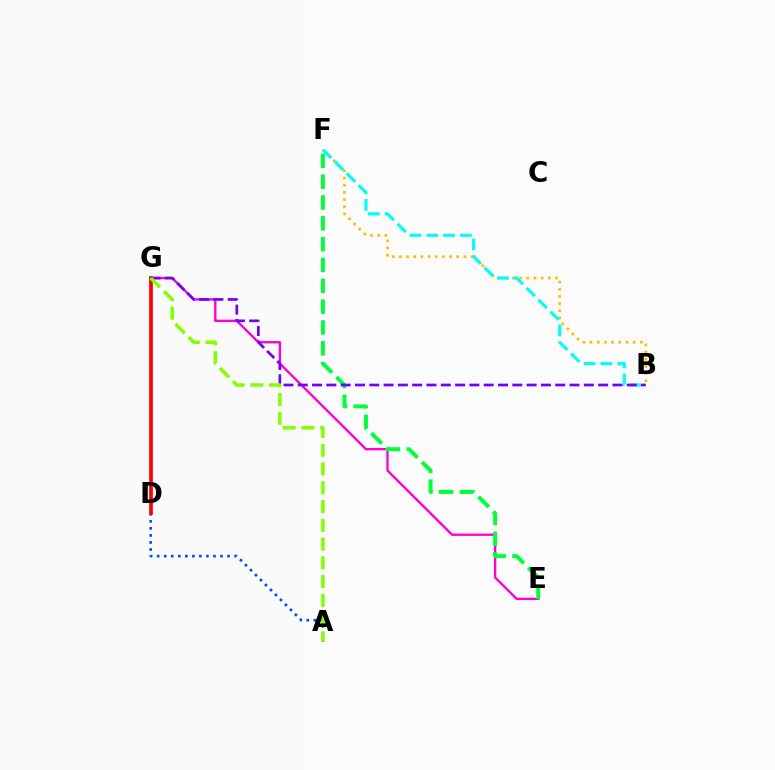{('A', 'D'): [{'color': '#004bff', 'line_style': 'dotted', 'thickness': 1.91}], ('E', 'G'): [{'color': '#ff00cf', 'line_style': 'solid', 'thickness': 1.7}], ('B', 'F'): [{'color': '#ffbd00', 'line_style': 'dotted', 'thickness': 1.95}, {'color': '#00fff6', 'line_style': 'dashed', 'thickness': 2.28}], ('E', 'F'): [{'color': '#00ff39', 'line_style': 'dashed', 'thickness': 2.83}], ('D', 'G'): [{'color': '#ff0000', 'line_style': 'solid', 'thickness': 2.66}], ('B', 'G'): [{'color': '#7200ff', 'line_style': 'dashed', 'thickness': 1.94}], ('A', 'G'): [{'color': '#84ff00', 'line_style': 'dashed', 'thickness': 2.55}]}